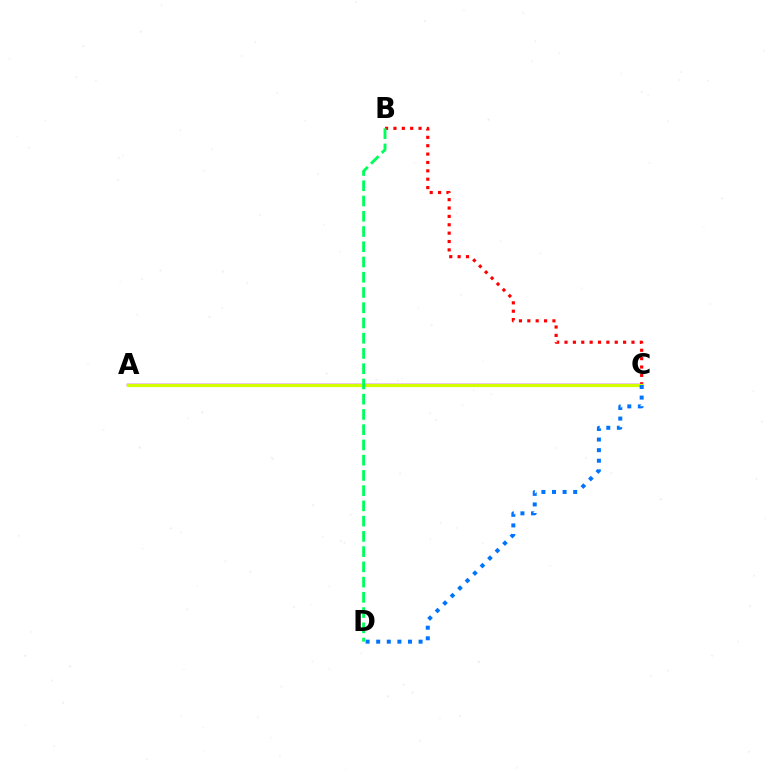{('B', 'C'): [{'color': '#ff0000', 'line_style': 'dotted', 'thickness': 2.27}], ('A', 'C'): [{'color': '#b900ff', 'line_style': 'solid', 'thickness': 1.78}, {'color': '#d1ff00', 'line_style': 'solid', 'thickness': 2.33}], ('B', 'D'): [{'color': '#00ff5c', 'line_style': 'dashed', 'thickness': 2.07}], ('C', 'D'): [{'color': '#0074ff', 'line_style': 'dotted', 'thickness': 2.88}]}